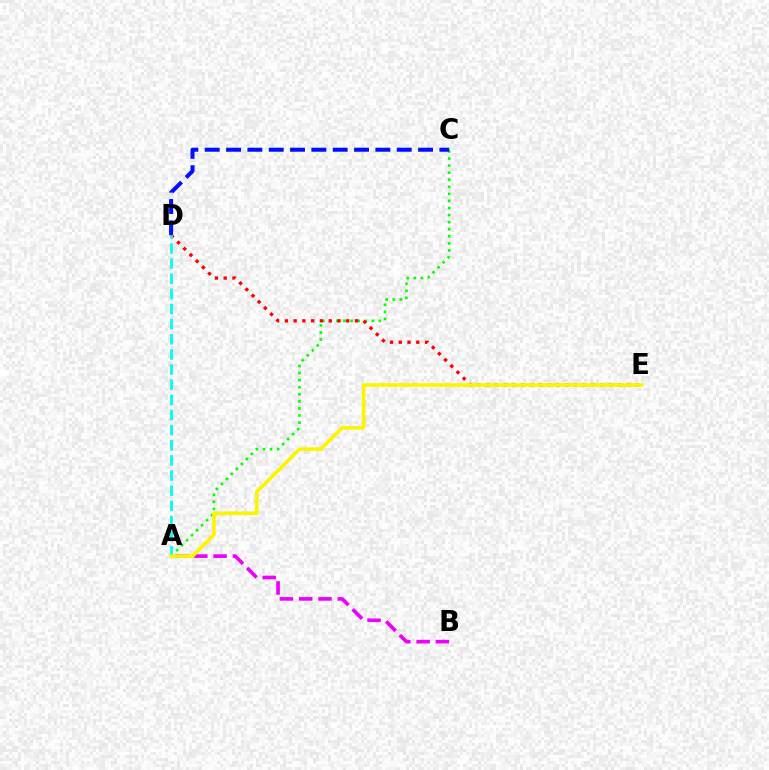{('A', 'C'): [{'color': '#08ff00', 'line_style': 'dotted', 'thickness': 1.92}], ('C', 'D'): [{'color': '#0010ff', 'line_style': 'dashed', 'thickness': 2.9}], ('D', 'E'): [{'color': '#ff0000', 'line_style': 'dotted', 'thickness': 2.38}], ('A', 'B'): [{'color': '#ee00ff', 'line_style': 'dashed', 'thickness': 2.62}], ('A', 'D'): [{'color': '#00fff6', 'line_style': 'dashed', 'thickness': 2.06}], ('A', 'E'): [{'color': '#fcf500', 'line_style': 'solid', 'thickness': 2.63}]}